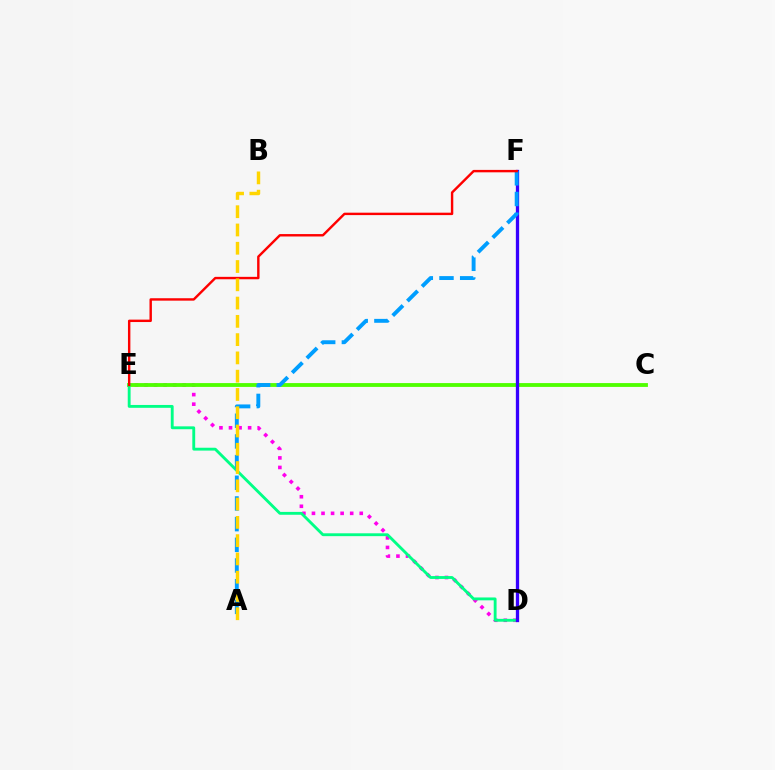{('D', 'E'): [{'color': '#ff00ed', 'line_style': 'dotted', 'thickness': 2.6}, {'color': '#00ff86', 'line_style': 'solid', 'thickness': 2.06}], ('C', 'E'): [{'color': '#4fff00', 'line_style': 'solid', 'thickness': 2.75}], ('D', 'F'): [{'color': '#3700ff', 'line_style': 'solid', 'thickness': 2.37}], ('A', 'F'): [{'color': '#009eff', 'line_style': 'dashed', 'thickness': 2.81}], ('E', 'F'): [{'color': '#ff0000', 'line_style': 'solid', 'thickness': 1.74}], ('A', 'B'): [{'color': '#ffd500', 'line_style': 'dashed', 'thickness': 2.48}]}